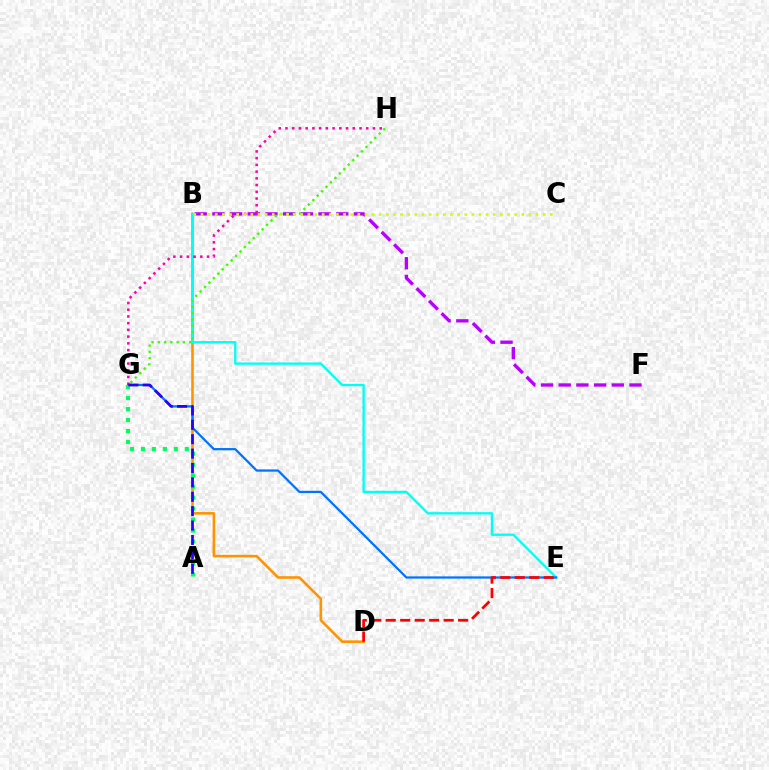{('B', 'D'): [{'color': '#ff9400', 'line_style': 'solid', 'thickness': 1.88}], ('B', 'E'): [{'color': '#00fff6', 'line_style': 'solid', 'thickness': 1.67}], ('E', 'G'): [{'color': '#0074ff', 'line_style': 'solid', 'thickness': 1.62}], ('D', 'E'): [{'color': '#ff0000', 'line_style': 'dashed', 'thickness': 1.97}], ('B', 'F'): [{'color': '#b900ff', 'line_style': 'dashed', 'thickness': 2.4}], ('A', 'G'): [{'color': '#00ff5c', 'line_style': 'dotted', 'thickness': 2.98}, {'color': '#2500ff', 'line_style': 'dashed', 'thickness': 1.96}], ('G', 'H'): [{'color': '#3dff00', 'line_style': 'dotted', 'thickness': 1.7}, {'color': '#ff00ac', 'line_style': 'dotted', 'thickness': 1.83}], ('B', 'C'): [{'color': '#d1ff00', 'line_style': 'dotted', 'thickness': 1.94}]}